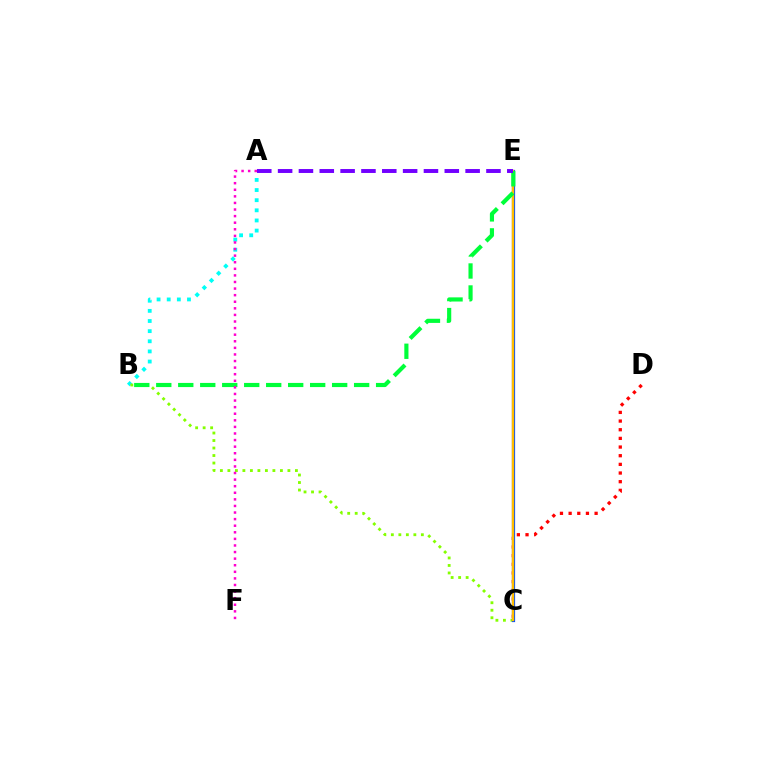{('C', 'D'): [{'color': '#ff0000', 'line_style': 'dotted', 'thickness': 2.35}], ('A', 'B'): [{'color': '#00fff6', 'line_style': 'dotted', 'thickness': 2.75}], ('B', 'C'): [{'color': '#84ff00', 'line_style': 'dotted', 'thickness': 2.04}], ('C', 'E'): [{'color': '#004bff', 'line_style': 'solid', 'thickness': 2.31}, {'color': '#ffbd00', 'line_style': 'solid', 'thickness': 1.72}], ('B', 'E'): [{'color': '#00ff39', 'line_style': 'dashed', 'thickness': 2.99}], ('A', 'F'): [{'color': '#ff00cf', 'line_style': 'dotted', 'thickness': 1.79}], ('A', 'E'): [{'color': '#7200ff', 'line_style': 'dashed', 'thickness': 2.83}]}